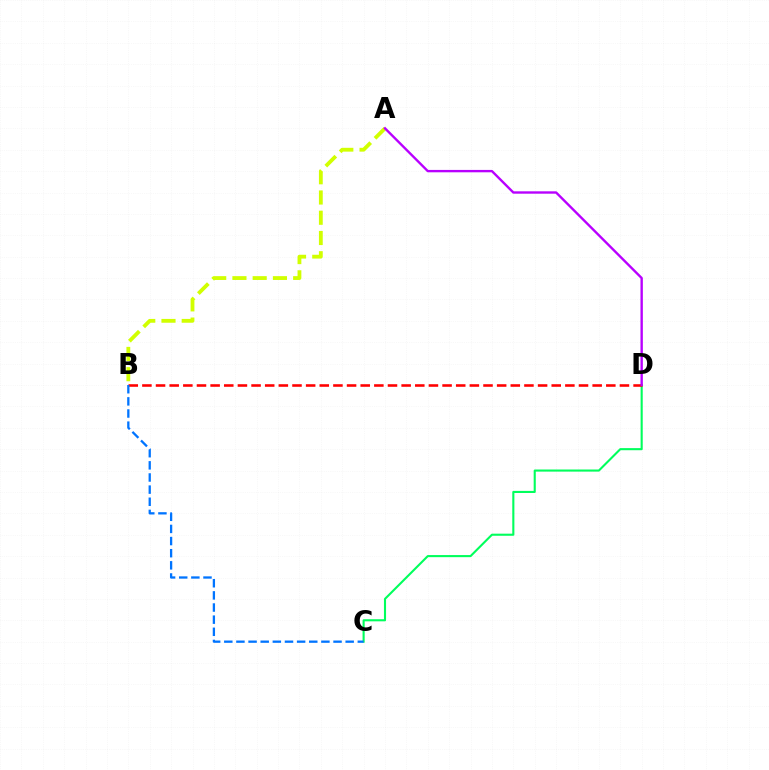{('A', 'B'): [{'color': '#d1ff00', 'line_style': 'dashed', 'thickness': 2.75}], ('C', 'D'): [{'color': '#00ff5c', 'line_style': 'solid', 'thickness': 1.51}], ('B', 'D'): [{'color': '#ff0000', 'line_style': 'dashed', 'thickness': 1.85}], ('A', 'D'): [{'color': '#b900ff', 'line_style': 'solid', 'thickness': 1.71}], ('B', 'C'): [{'color': '#0074ff', 'line_style': 'dashed', 'thickness': 1.65}]}